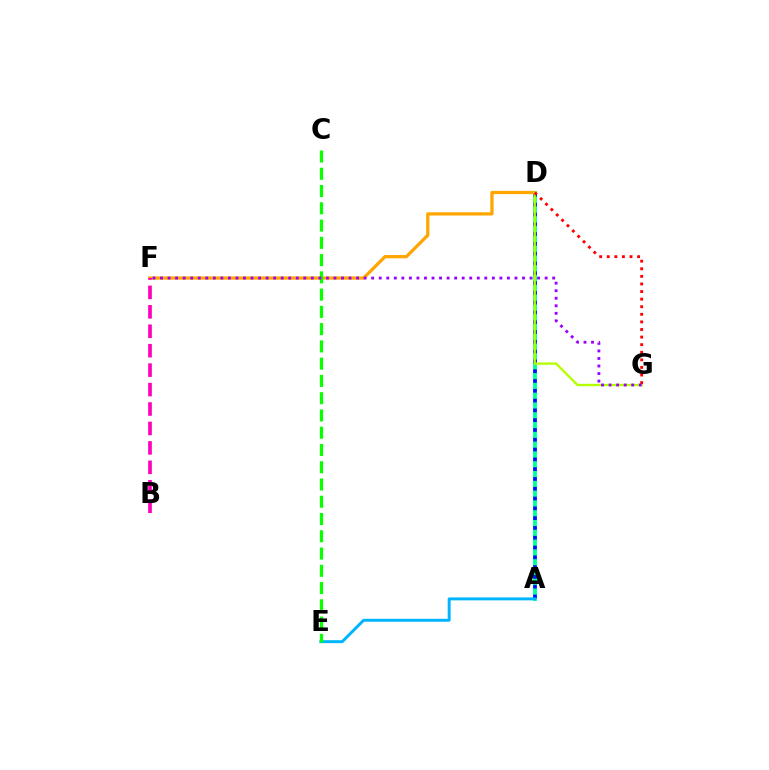{('A', 'D'): [{'color': '#00ff9d', 'line_style': 'solid', 'thickness': 2.77}, {'color': '#0010ff', 'line_style': 'dotted', 'thickness': 2.66}], ('D', 'F'): [{'color': '#ffa500', 'line_style': 'solid', 'thickness': 2.33}], ('D', 'G'): [{'color': '#b3ff00', 'line_style': 'solid', 'thickness': 1.68}, {'color': '#ff0000', 'line_style': 'dotted', 'thickness': 2.06}], ('B', 'F'): [{'color': '#ff00bd', 'line_style': 'dashed', 'thickness': 2.64}], ('A', 'E'): [{'color': '#00b5ff', 'line_style': 'solid', 'thickness': 2.12}], ('C', 'E'): [{'color': '#08ff00', 'line_style': 'dashed', 'thickness': 2.34}], ('F', 'G'): [{'color': '#9b00ff', 'line_style': 'dotted', 'thickness': 2.05}]}